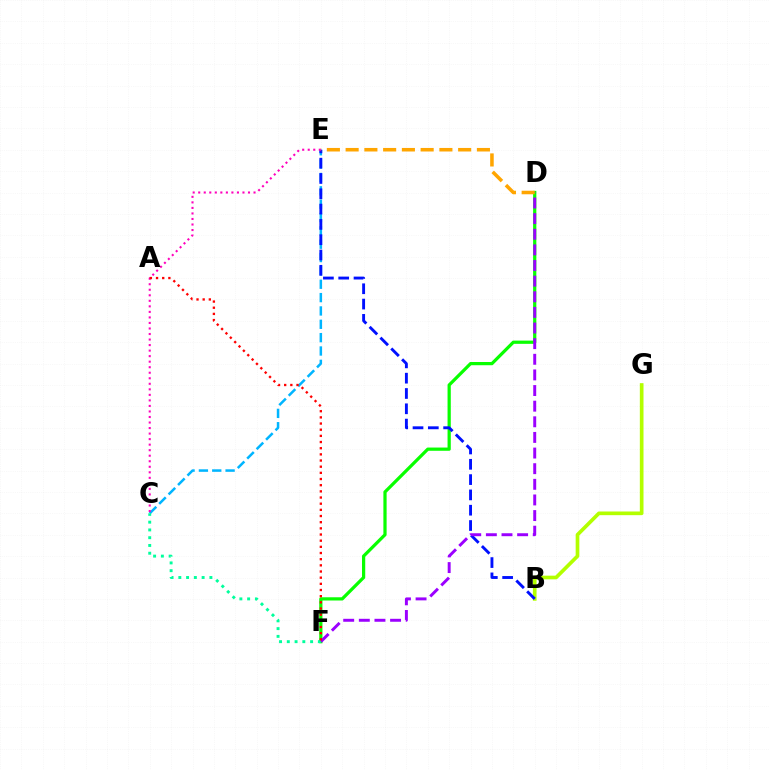{('D', 'F'): [{'color': '#08ff00', 'line_style': 'solid', 'thickness': 2.33}, {'color': '#9b00ff', 'line_style': 'dashed', 'thickness': 2.12}], ('C', 'E'): [{'color': '#00b5ff', 'line_style': 'dashed', 'thickness': 1.81}, {'color': '#ff00bd', 'line_style': 'dotted', 'thickness': 1.5}], ('B', 'G'): [{'color': '#b3ff00', 'line_style': 'solid', 'thickness': 2.64}], ('B', 'E'): [{'color': '#0010ff', 'line_style': 'dashed', 'thickness': 2.08}], ('C', 'F'): [{'color': '#00ff9d', 'line_style': 'dotted', 'thickness': 2.11}], ('D', 'E'): [{'color': '#ffa500', 'line_style': 'dashed', 'thickness': 2.55}], ('A', 'F'): [{'color': '#ff0000', 'line_style': 'dotted', 'thickness': 1.68}]}